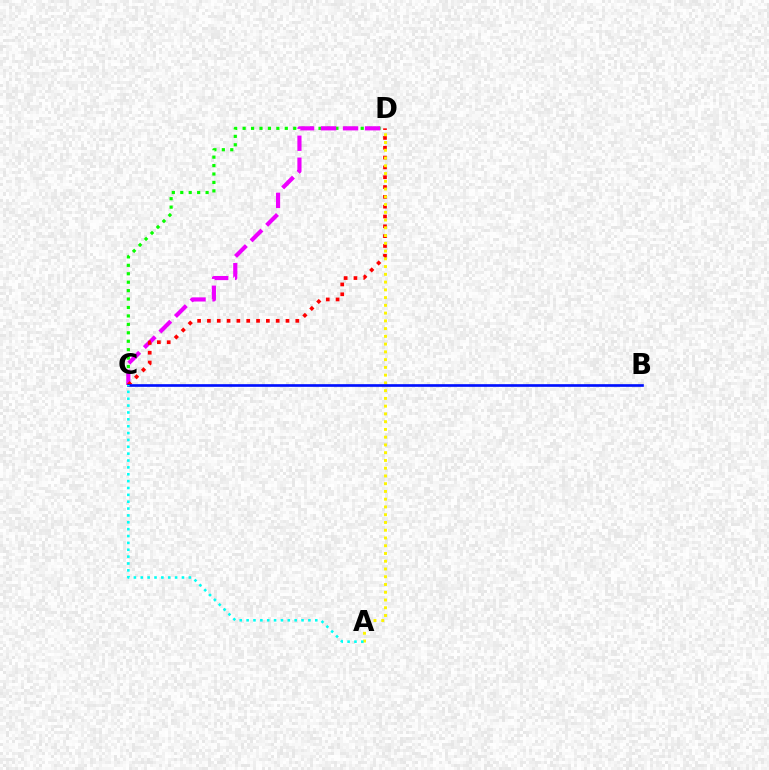{('C', 'D'): [{'color': '#08ff00', 'line_style': 'dotted', 'thickness': 2.29}, {'color': '#ee00ff', 'line_style': 'dashed', 'thickness': 2.99}, {'color': '#ff0000', 'line_style': 'dotted', 'thickness': 2.67}], ('A', 'D'): [{'color': '#fcf500', 'line_style': 'dotted', 'thickness': 2.11}], ('B', 'C'): [{'color': '#0010ff', 'line_style': 'solid', 'thickness': 1.92}], ('A', 'C'): [{'color': '#00fff6', 'line_style': 'dotted', 'thickness': 1.87}]}